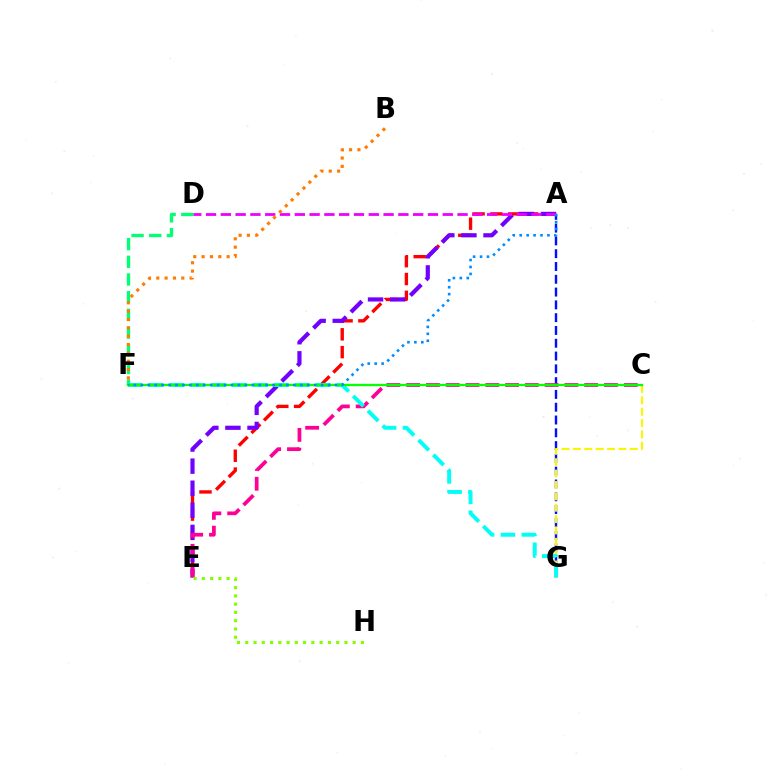{('A', 'E'): [{'color': '#ff0000', 'line_style': 'dashed', 'thickness': 2.42}, {'color': '#7200ff', 'line_style': 'dashed', 'thickness': 3.0}], ('D', 'F'): [{'color': '#00ff74', 'line_style': 'dashed', 'thickness': 2.4}], ('A', 'G'): [{'color': '#0010ff', 'line_style': 'dashed', 'thickness': 1.74}], ('A', 'D'): [{'color': '#ee00ff', 'line_style': 'dashed', 'thickness': 2.01}], ('C', 'G'): [{'color': '#fcf500', 'line_style': 'dashed', 'thickness': 1.55}], ('B', 'F'): [{'color': '#ff7c00', 'line_style': 'dotted', 'thickness': 2.27}], ('C', 'E'): [{'color': '#ff0094', 'line_style': 'dashed', 'thickness': 2.69}], ('F', 'G'): [{'color': '#00fff6', 'line_style': 'dashed', 'thickness': 2.84}], ('E', 'H'): [{'color': '#84ff00', 'line_style': 'dotted', 'thickness': 2.25}], ('C', 'F'): [{'color': '#08ff00', 'line_style': 'solid', 'thickness': 1.66}], ('A', 'F'): [{'color': '#008cff', 'line_style': 'dotted', 'thickness': 1.88}]}